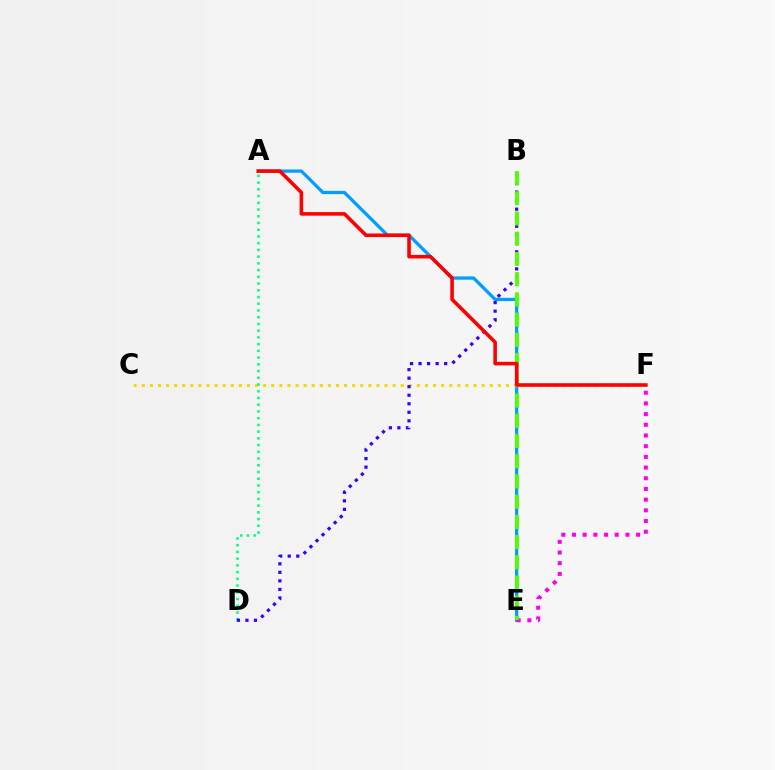{('A', 'E'): [{'color': '#009eff', 'line_style': 'solid', 'thickness': 2.35}], ('E', 'F'): [{'color': '#ff00ed', 'line_style': 'dotted', 'thickness': 2.9}], ('C', 'F'): [{'color': '#ffd500', 'line_style': 'dotted', 'thickness': 2.2}], ('A', 'D'): [{'color': '#00ff86', 'line_style': 'dotted', 'thickness': 1.83}], ('B', 'D'): [{'color': '#3700ff', 'line_style': 'dotted', 'thickness': 2.32}], ('B', 'E'): [{'color': '#4fff00', 'line_style': 'dashed', 'thickness': 2.75}], ('A', 'F'): [{'color': '#ff0000', 'line_style': 'solid', 'thickness': 2.58}]}